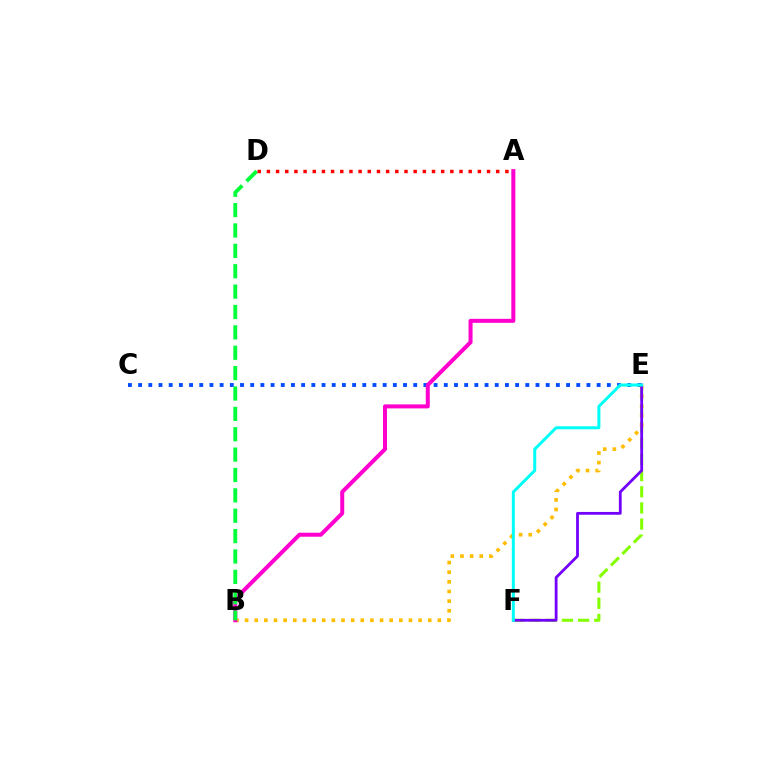{('E', 'F'): [{'color': '#84ff00', 'line_style': 'dashed', 'thickness': 2.19}, {'color': '#7200ff', 'line_style': 'solid', 'thickness': 2.01}, {'color': '#00fff6', 'line_style': 'solid', 'thickness': 2.16}], ('C', 'E'): [{'color': '#004bff', 'line_style': 'dotted', 'thickness': 2.77}], ('B', 'E'): [{'color': '#ffbd00', 'line_style': 'dotted', 'thickness': 2.62}], ('A', 'B'): [{'color': '#ff00cf', 'line_style': 'solid', 'thickness': 2.89}], ('B', 'D'): [{'color': '#00ff39', 'line_style': 'dashed', 'thickness': 2.77}], ('A', 'D'): [{'color': '#ff0000', 'line_style': 'dotted', 'thickness': 2.49}]}